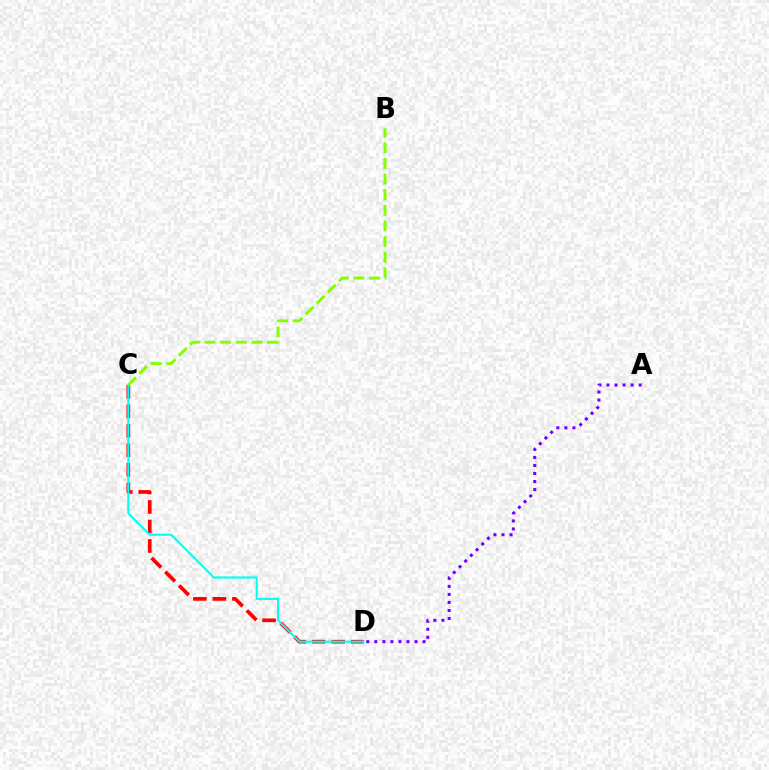{('C', 'D'): [{'color': '#ff0000', 'line_style': 'dashed', 'thickness': 2.65}, {'color': '#00fff6', 'line_style': 'solid', 'thickness': 1.52}], ('A', 'D'): [{'color': '#7200ff', 'line_style': 'dotted', 'thickness': 2.18}], ('B', 'C'): [{'color': '#84ff00', 'line_style': 'dashed', 'thickness': 2.13}]}